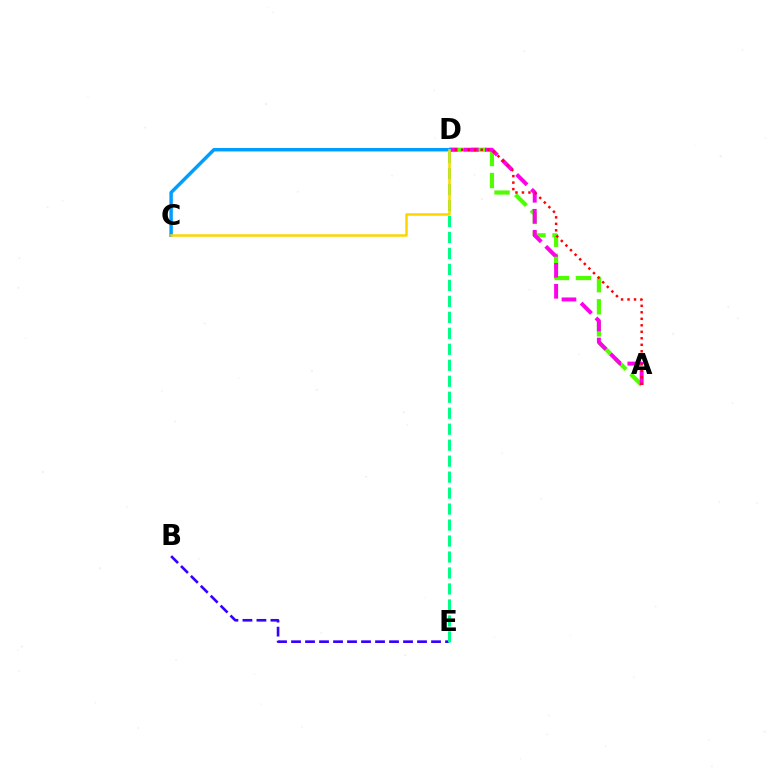{('A', 'D'): [{'color': '#4fff00', 'line_style': 'dashed', 'thickness': 3.0}, {'color': '#ff00ed', 'line_style': 'dashed', 'thickness': 2.85}, {'color': '#ff0000', 'line_style': 'dotted', 'thickness': 1.77}], ('B', 'E'): [{'color': '#3700ff', 'line_style': 'dashed', 'thickness': 1.9}], ('D', 'E'): [{'color': '#00ff86', 'line_style': 'dashed', 'thickness': 2.17}], ('C', 'D'): [{'color': '#009eff', 'line_style': 'solid', 'thickness': 2.48}, {'color': '#ffd500', 'line_style': 'solid', 'thickness': 1.8}]}